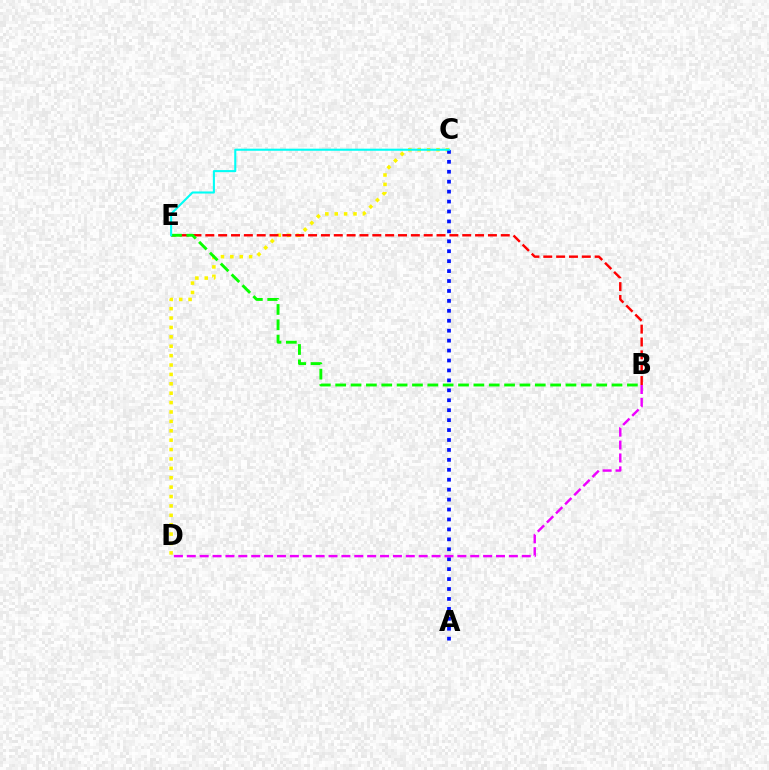{('C', 'D'): [{'color': '#fcf500', 'line_style': 'dotted', 'thickness': 2.55}], ('A', 'C'): [{'color': '#0010ff', 'line_style': 'dotted', 'thickness': 2.7}], ('B', 'E'): [{'color': '#ff0000', 'line_style': 'dashed', 'thickness': 1.75}, {'color': '#08ff00', 'line_style': 'dashed', 'thickness': 2.09}], ('B', 'D'): [{'color': '#ee00ff', 'line_style': 'dashed', 'thickness': 1.75}], ('C', 'E'): [{'color': '#00fff6', 'line_style': 'solid', 'thickness': 1.5}]}